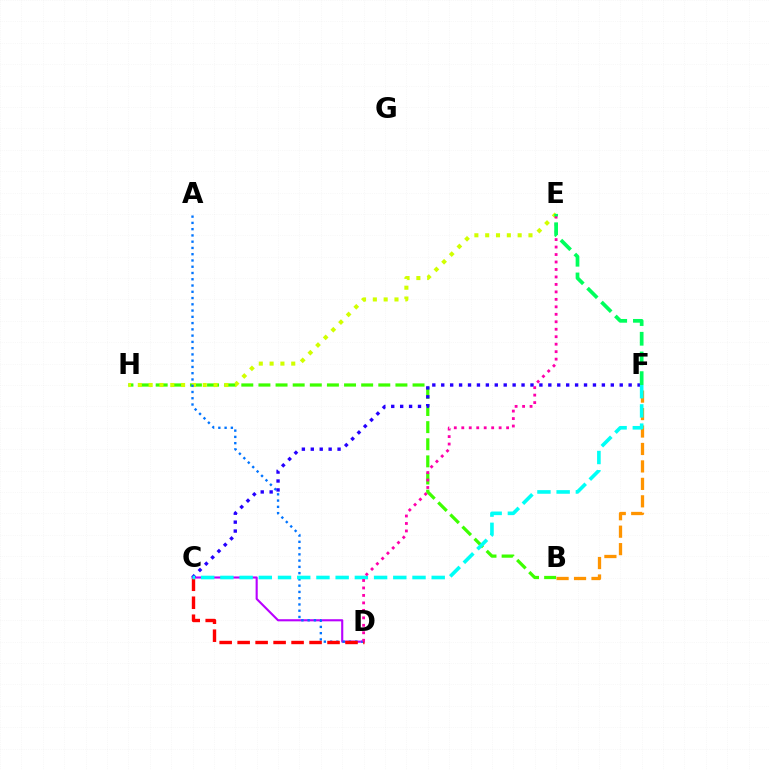{('B', 'H'): [{'color': '#3dff00', 'line_style': 'dashed', 'thickness': 2.33}], ('B', 'F'): [{'color': '#ff9400', 'line_style': 'dashed', 'thickness': 2.37}], ('C', 'D'): [{'color': '#b900ff', 'line_style': 'solid', 'thickness': 1.53}, {'color': '#ff0000', 'line_style': 'dashed', 'thickness': 2.44}], ('E', 'H'): [{'color': '#d1ff00', 'line_style': 'dotted', 'thickness': 2.94}], ('A', 'D'): [{'color': '#0074ff', 'line_style': 'dotted', 'thickness': 1.7}], ('C', 'F'): [{'color': '#2500ff', 'line_style': 'dotted', 'thickness': 2.42}, {'color': '#00fff6', 'line_style': 'dashed', 'thickness': 2.61}], ('D', 'E'): [{'color': '#ff00ac', 'line_style': 'dotted', 'thickness': 2.03}], ('E', 'F'): [{'color': '#00ff5c', 'line_style': 'dashed', 'thickness': 2.67}]}